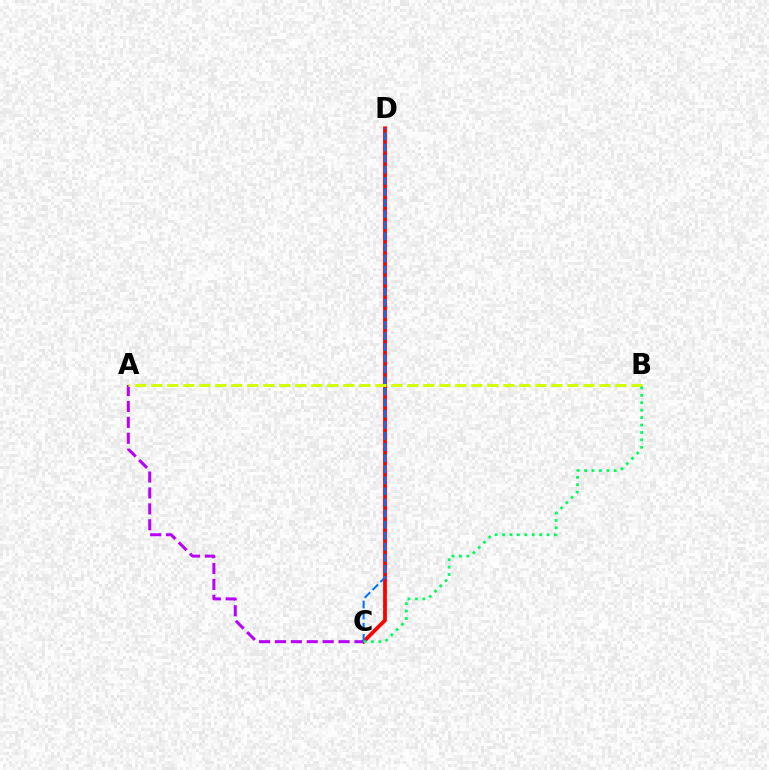{('C', 'D'): [{'color': '#ff0000', 'line_style': 'solid', 'thickness': 2.73}, {'color': '#0074ff', 'line_style': 'dashed', 'thickness': 1.51}], ('A', 'C'): [{'color': '#b900ff', 'line_style': 'dashed', 'thickness': 2.16}], ('A', 'B'): [{'color': '#d1ff00', 'line_style': 'dashed', 'thickness': 2.17}], ('B', 'C'): [{'color': '#00ff5c', 'line_style': 'dotted', 'thickness': 2.02}]}